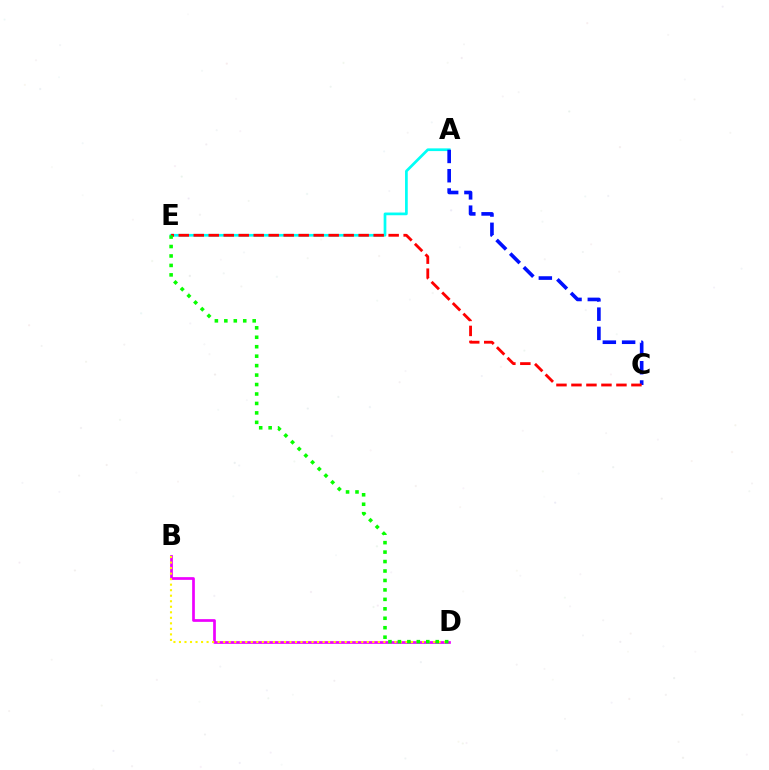{('B', 'D'): [{'color': '#ee00ff', 'line_style': 'solid', 'thickness': 1.95}, {'color': '#fcf500', 'line_style': 'dotted', 'thickness': 1.5}], ('A', 'E'): [{'color': '#00fff6', 'line_style': 'solid', 'thickness': 1.96}], ('A', 'C'): [{'color': '#0010ff', 'line_style': 'dashed', 'thickness': 2.62}], ('C', 'E'): [{'color': '#ff0000', 'line_style': 'dashed', 'thickness': 2.04}], ('D', 'E'): [{'color': '#08ff00', 'line_style': 'dotted', 'thickness': 2.57}]}